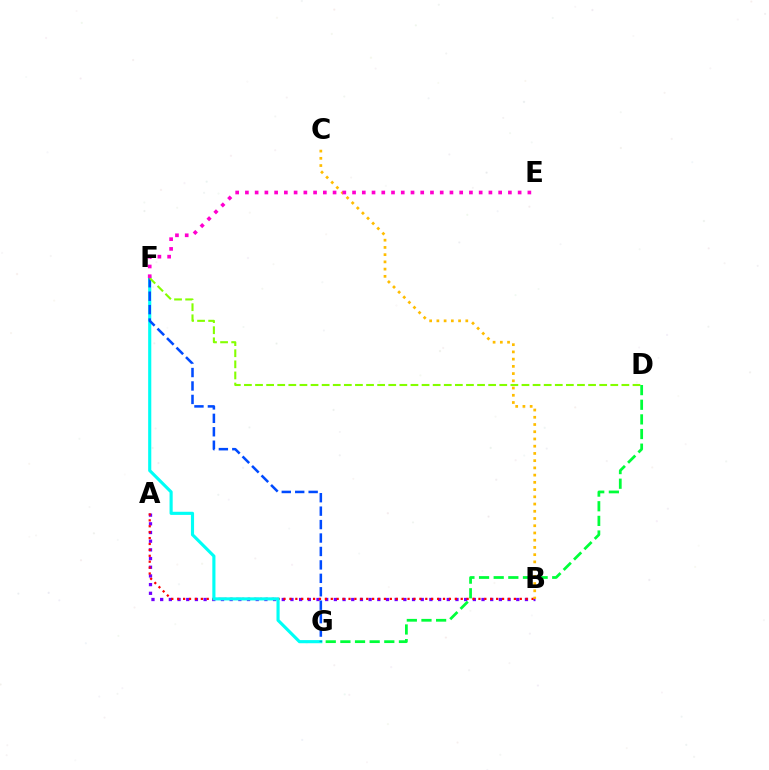{('A', 'B'): [{'color': '#7200ff', 'line_style': 'dotted', 'thickness': 2.36}, {'color': '#ff0000', 'line_style': 'dotted', 'thickness': 1.6}], ('F', 'G'): [{'color': '#00fff6', 'line_style': 'solid', 'thickness': 2.25}, {'color': '#004bff', 'line_style': 'dashed', 'thickness': 1.83}], ('D', 'F'): [{'color': '#84ff00', 'line_style': 'dashed', 'thickness': 1.51}], ('D', 'G'): [{'color': '#00ff39', 'line_style': 'dashed', 'thickness': 1.99}], ('B', 'C'): [{'color': '#ffbd00', 'line_style': 'dotted', 'thickness': 1.96}], ('E', 'F'): [{'color': '#ff00cf', 'line_style': 'dotted', 'thickness': 2.65}]}